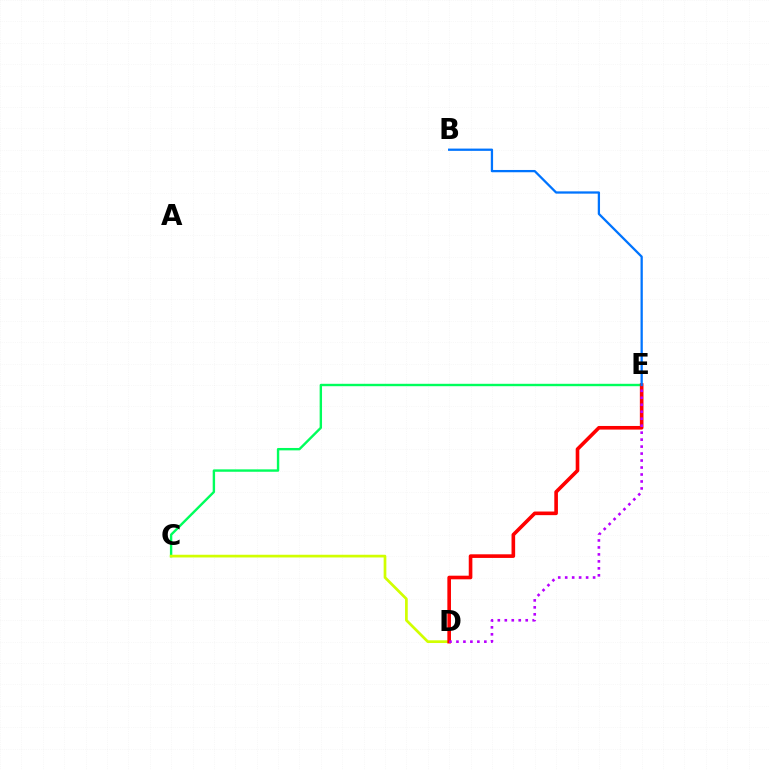{('C', 'E'): [{'color': '#00ff5c', 'line_style': 'solid', 'thickness': 1.73}], ('C', 'D'): [{'color': '#d1ff00', 'line_style': 'solid', 'thickness': 1.95}], ('D', 'E'): [{'color': '#ff0000', 'line_style': 'solid', 'thickness': 2.61}, {'color': '#b900ff', 'line_style': 'dotted', 'thickness': 1.89}], ('B', 'E'): [{'color': '#0074ff', 'line_style': 'solid', 'thickness': 1.64}]}